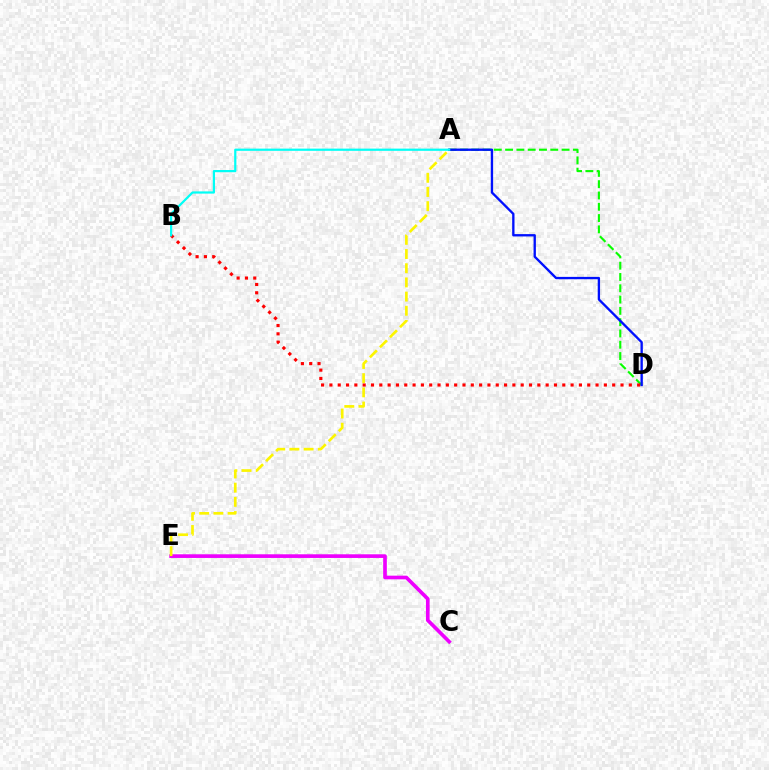{('A', 'D'): [{'color': '#08ff00', 'line_style': 'dashed', 'thickness': 1.53}, {'color': '#0010ff', 'line_style': 'solid', 'thickness': 1.68}], ('C', 'E'): [{'color': '#ee00ff', 'line_style': 'solid', 'thickness': 2.64}], ('B', 'D'): [{'color': '#ff0000', 'line_style': 'dotted', 'thickness': 2.26}], ('A', 'E'): [{'color': '#fcf500', 'line_style': 'dashed', 'thickness': 1.93}], ('A', 'B'): [{'color': '#00fff6', 'line_style': 'solid', 'thickness': 1.59}]}